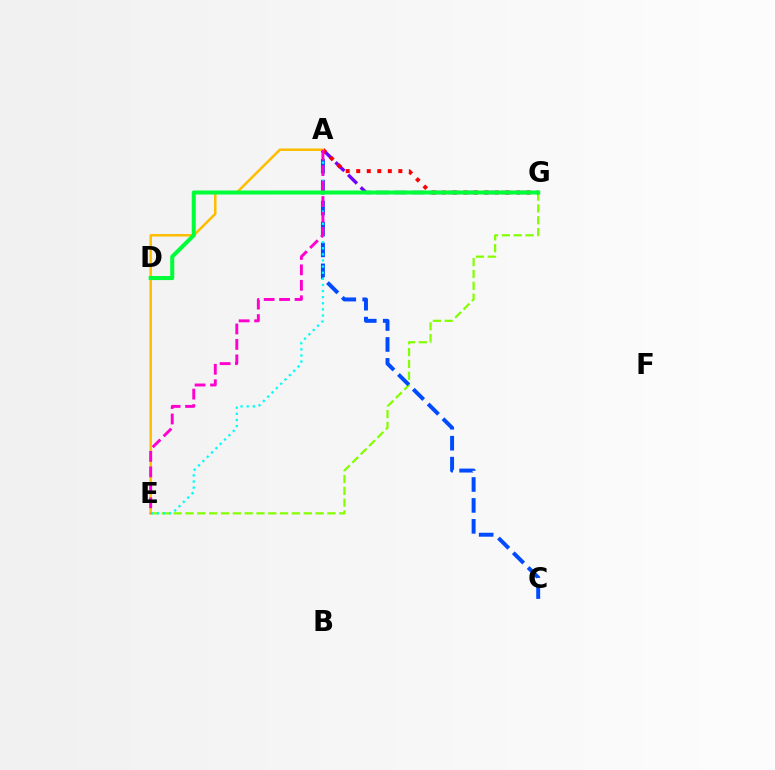{('E', 'G'): [{'color': '#84ff00', 'line_style': 'dashed', 'thickness': 1.61}], ('A', 'C'): [{'color': '#004bff', 'line_style': 'dashed', 'thickness': 2.84}], ('A', 'G'): [{'color': '#7200ff', 'line_style': 'dashed', 'thickness': 2.42}, {'color': '#ff0000', 'line_style': 'dotted', 'thickness': 2.86}], ('A', 'E'): [{'color': '#00fff6', 'line_style': 'dotted', 'thickness': 1.66}, {'color': '#ffbd00', 'line_style': 'solid', 'thickness': 1.8}, {'color': '#ff00cf', 'line_style': 'dashed', 'thickness': 2.1}], ('D', 'G'): [{'color': '#00ff39', 'line_style': 'solid', 'thickness': 2.9}]}